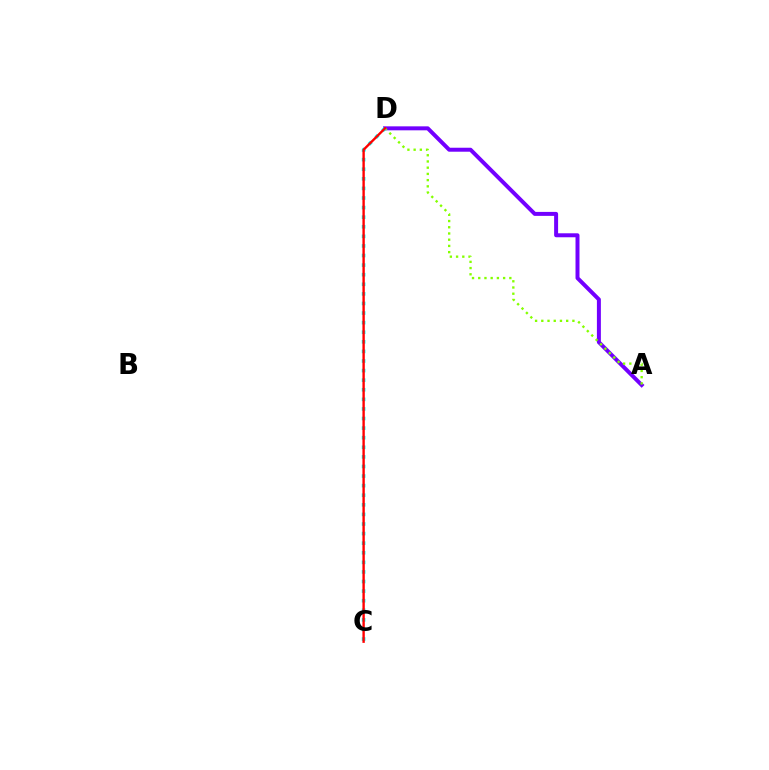{('A', 'D'): [{'color': '#7200ff', 'line_style': 'solid', 'thickness': 2.86}, {'color': '#84ff00', 'line_style': 'dotted', 'thickness': 1.69}], ('C', 'D'): [{'color': '#00fff6', 'line_style': 'dotted', 'thickness': 2.61}, {'color': '#ff0000', 'line_style': 'solid', 'thickness': 1.72}]}